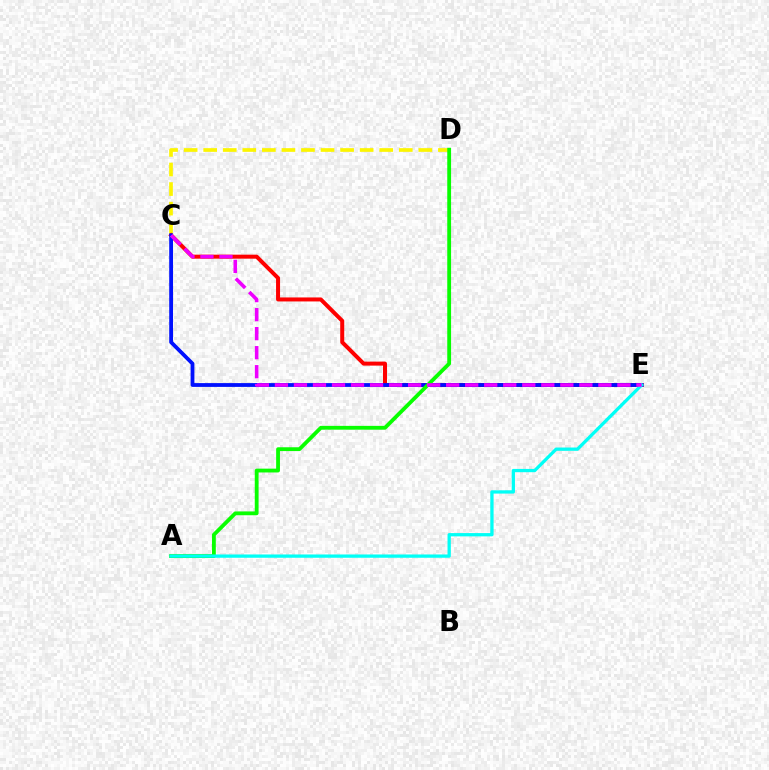{('C', 'D'): [{'color': '#fcf500', 'line_style': 'dashed', 'thickness': 2.66}], ('C', 'E'): [{'color': '#ff0000', 'line_style': 'solid', 'thickness': 2.88}, {'color': '#0010ff', 'line_style': 'solid', 'thickness': 2.74}, {'color': '#ee00ff', 'line_style': 'dashed', 'thickness': 2.58}], ('A', 'D'): [{'color': '#08ff00', 'line_style': 'solid', 'thickness': 2.75}], ('A', 'E'): [{'color': '#00fff6', 'line_style': 'solid', 'thickness': 2.36}]}